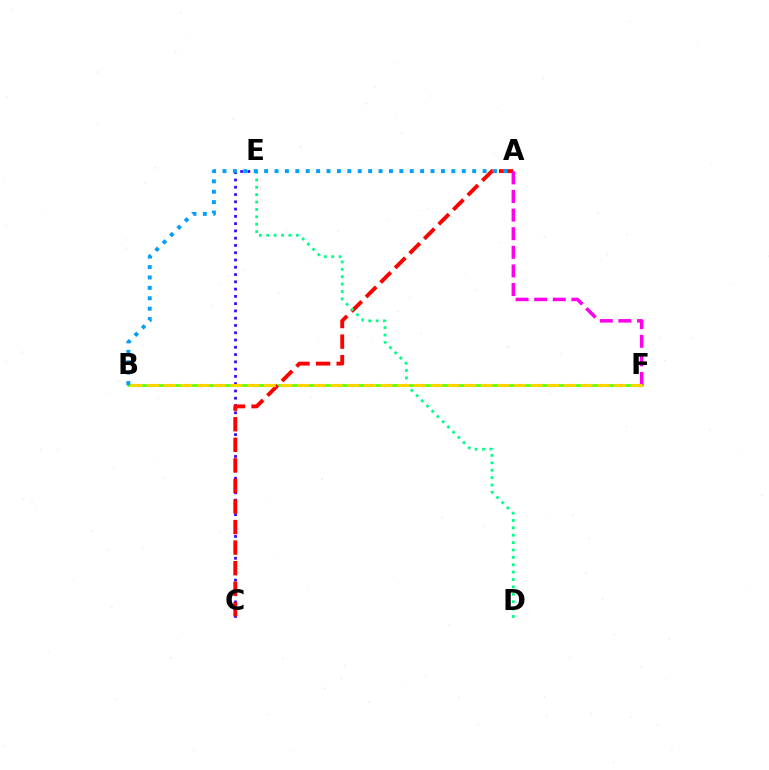{('B', 'F'): [{'color': '#4fff00', 'line_style': 'solid', 'thickness': 1.83}, {'color': '#ffd500', 'line_style': 'dashed', 'thickness': 2.27}], ('C', 'E'): [{'color': '#3700ff', 'line_style': 'dotted', 'thickness': 1.98}], ('A', 'C'): [{'color': '#ff0000', 'line_style': 'dashed', 'thickness': 2.79}], ('D', 'E'): [{'color': '#00ff86', 'line_style': 'dotted', 'thickness': 2.01}], ('A', 'F'): [{'color': '#ff00ed', 'line_style': 'dashed', 'thickness': 2.53}], ('A', 'B'): [{'color': '#009eff', 'line_style': 'dotted', 'thickness': 2.83}]}